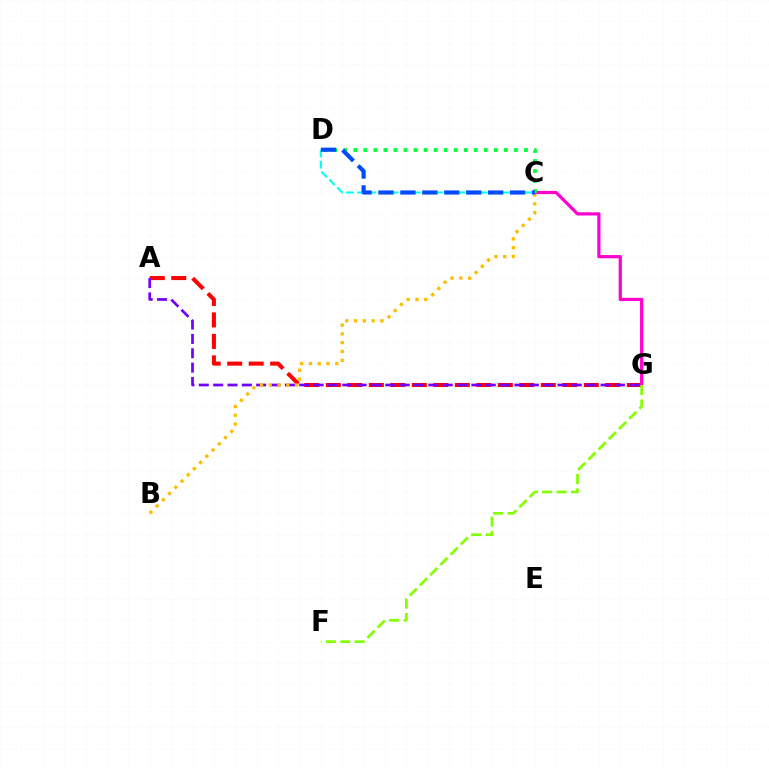{('A', 'G'): [{'color': '#ff0000', 'line_style': 'dashed', 'thickness': 2.92}, {'color': '#7200ff', 'line_style': 'dashed', 'thickness': 1.95}], ('C', 'D'): [{'color': '#00fff6', 'line_style': 'dashed', 'thickness': 1.51}, {'color': '#00ff39', 'line_style': 'dotted', 'thickness': 2.73}, {'color': '#004bff', 'line_style': 'dashed', 'thickness': 2.98}], ('B', 'C'): [{'color': '#ffbd00', 'line_style': 'dotted', 'thickness': 2.39}], ('C', 'G'): [{'color': '#ff00cf', 'line_style': 'solid', 'thickness': 2.32}], ('F', 'G'): [{'color': '#84ff00', 'line_style': 'dashed', 'thickness': 1.96}]}